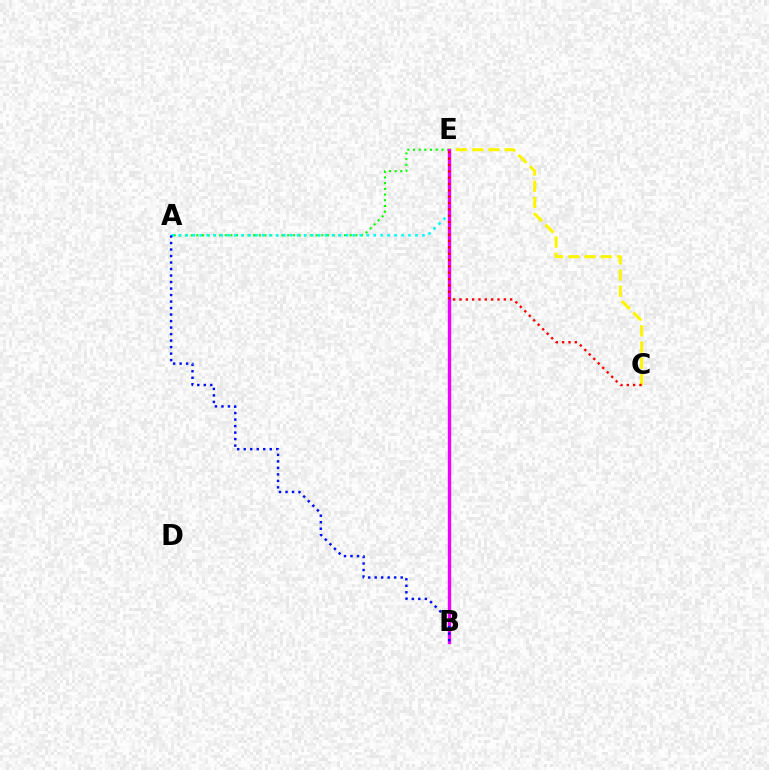{('A', 'E'): [{'color': '#08ff00', 'line_style': 'dotted', 'thickness': 1.54}, {'color': '#00fff6', 'line_style': 'dotted', 'thickness': 1.89}], ('C', 'E'): [{'color': '#fcf500', 'line_style': 'dashed', 'thickness': 2.2}, {'color': '#ff0000', 'line_style': 'dotted', 'thickness': 1.72}], ('B', 'E'): [{'color': '#ee00ff', 'line_style': 'solid', 'thickness': 2.41}], ('A', 'B'): [{'color': '#0010ff', 'line_style': 'dotted', 'thickness': 1.77}]}